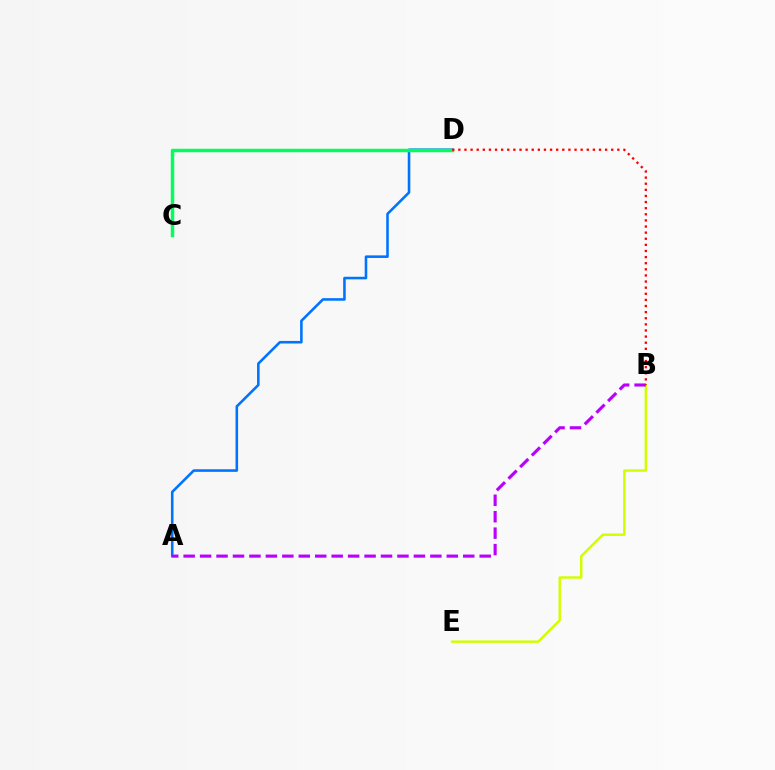{('B', 'E'): [{'color': '#d1ff00', 'line_style': 'solid', 'thickness': 1.77}], ('A', 'D'): [{'color': '#0074ff', 'line_style': 'solid', 'thickness': 1.86}], ('A', 'B'): [{'color': '#b900ff', 'line_style': 'dashed', 'thickness': 2.23}], ('C', 'D'): [{'color': '#00ff5c', 'line_style': 'solid', 'thickness': 2.49}], ('B', 'D'): [{'color': '#ff0000', 'line_style': 'dotted', 'thickness': 1.66}]}